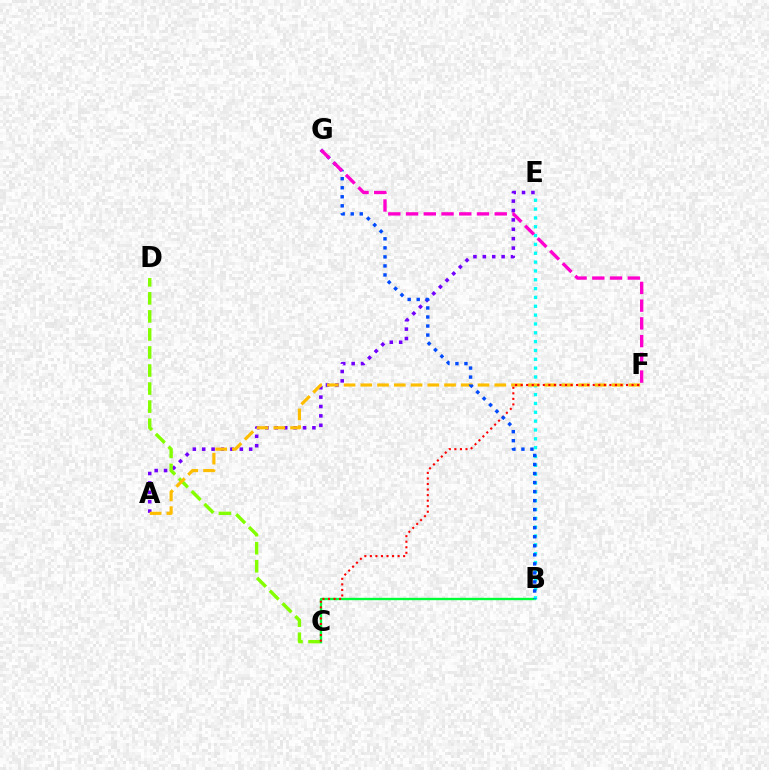{('A', 'E'): [{'color': '#7200ff', 'line_style': 'dotted', 'thickness': 2.55}], ('C', 'D'): [{'color': '#84ff00', 'line_style': 'dashed', 'thickness': 2.45}], ('B', 'C'): [{'color': '#00ff39', 'line_style': 'solid', 'thickness': 1.7}], ('B', 'E'): [{'color': '#00fff6', 'line_style': 'dotted', 'thickness': 2.4}], ('A', 'F'): [{'color': '#ffbd00', 'line_style': 'dashed', 'thickness': 2.28}], ('C', 'F'): [{'color': '#ff0000', 'line_style': 'dotted', 'thickness': 1.51}], ('B', 'G'): [{'color': '#004bff', 'line_style': 'dotted', 'thickness': 2.45}], ('F', 'G'): [{'color': '#ff00cf', 'line_style': 'dashed', 'thickness': 2.41}]}